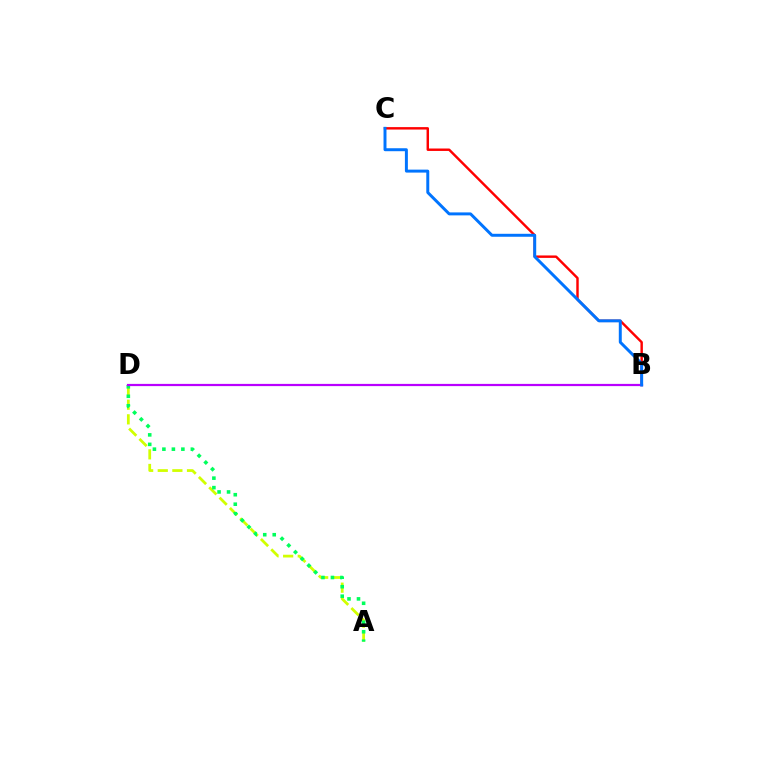{('A', 'D'): [{'color': '#d1ff00', 'line_style': 'dashed', 'thickness': 1.99}, {'color': '#00ff5c', 'line_style': 'dotted', 'thickness': 2.58}], ('B', 'C'): [{'color': '#ff0000', 'line_style': 'solid', 'thickness': 1.75}, {'color': '#0074ff', 'line_style': 'solid', 'thickness': 2.13}], ('B', 'D'): [{'color': '#b900ff', 'line_style': 'solid', 'thickness': 1.6}]}